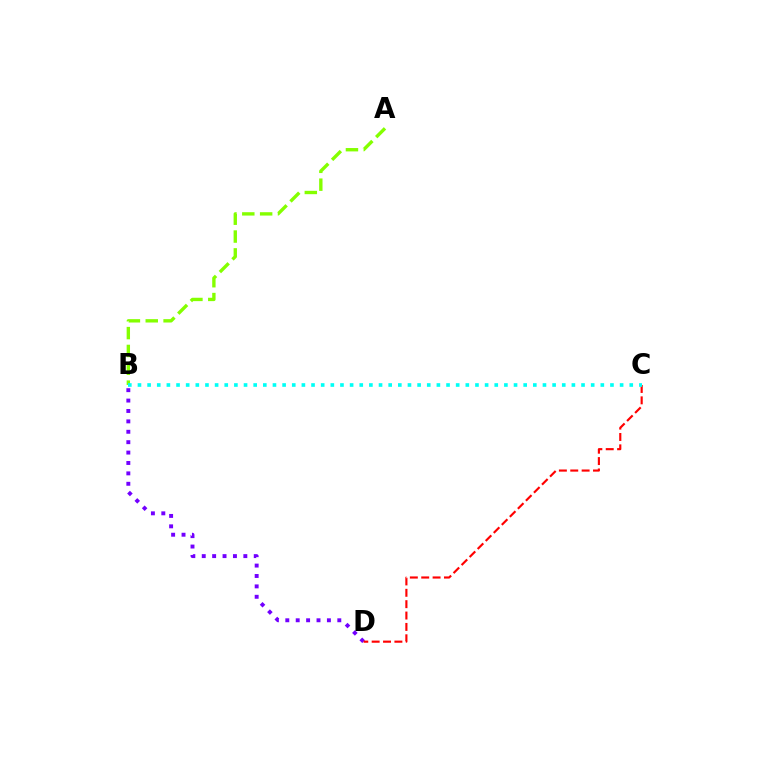{('B', 'D'): [{'color': '#7200ff', 'line_style': 'dotted', 'thickness': 2.83}], ('A', 'B'): [{'color': '#84ff00', 'line_style': 'dashed', 'thickness': 2.42}], ('C', 'D'): [{'color': '#ff0000', 'line_style': 'dashed', 'thickness': 1.54}], ('B', 'C'): [{'color': '#00fff6', 'line_style': 'dotted', 'thickness': 2.62}]}